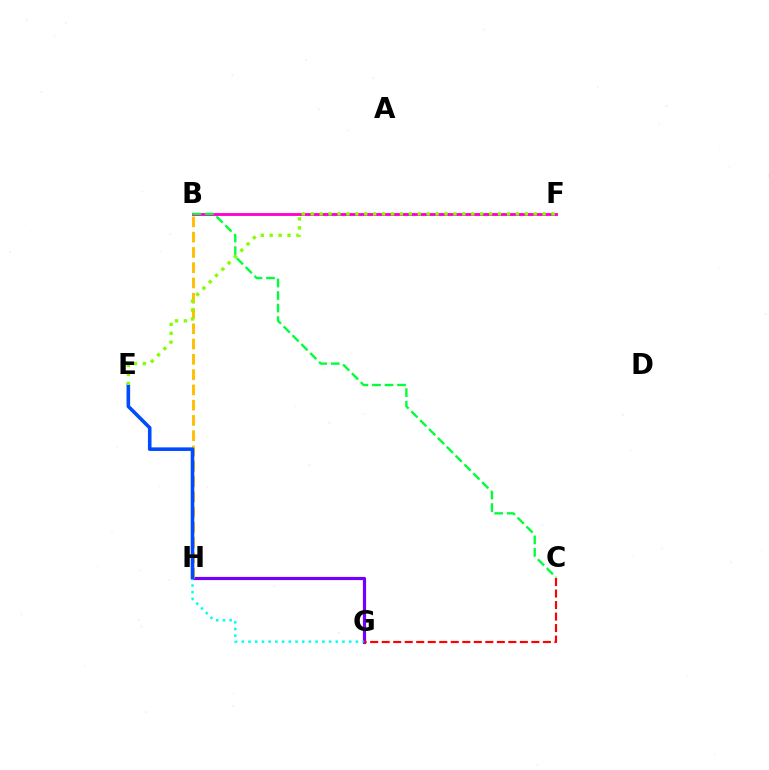{('B', 'F'): [{'color': '#ff00cf', 'line_style': 'solid', 'thickness': 2.07}], ('G', 'H'): [{'color': '#7200ff', 'line_style': 'solid', 'thickness': 2.29}, {'color': '#00fff6', 'line_style': 'dotted', 'thickness': 1.82}], ('C', 'G'): [{'color': '#ff0000', 'line_style': 'dashed', 'thickness': 1.56}], ('B', 'H'): [{'color': '#ffbd00', 'line_style': 'dashed', 'thickness': 2.07}], ('E', 'H'): [{'color': '#004bff', 'line_style': 'solid', 'thickness': 2.58}], ('B', 'C'): [{'color': '#00ff39', 'line_style': 'dashed', 'thickness': 1.7}], ('E', 'F'): [{'color': '#84ff00', 'line_style': 'dotted', 'thickness': 2.42}]}